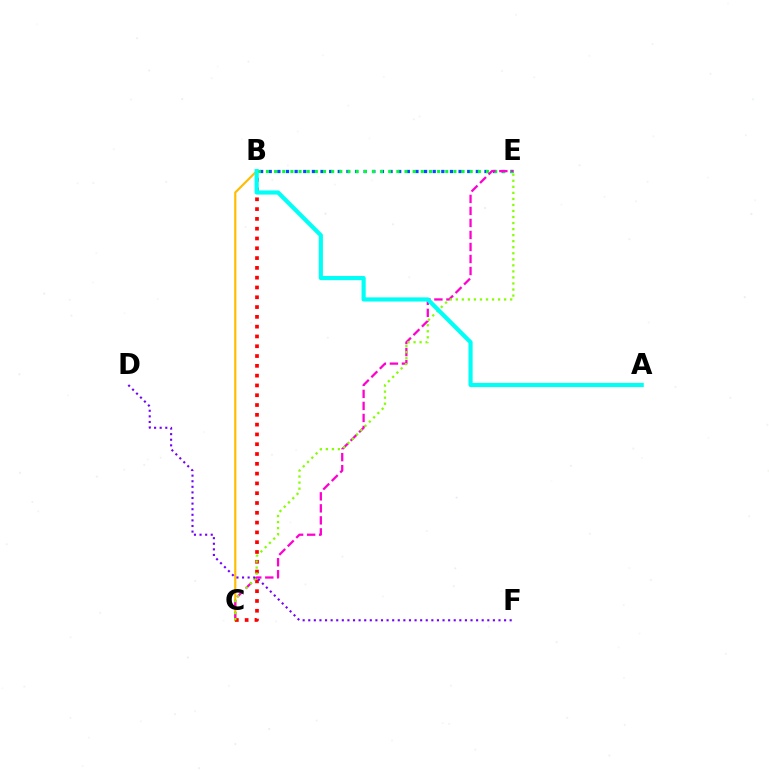{('B', 'E'): [{'color': '#004bff', 'line_style': 'dotted', 'thickness': 2.34}, {'color': '#00ff39', 'line_style': 'dotted', 'thickness': 2.21}], ('B', 'C'): [{'color': '#ffbd00', 'line_style': 'solid', 'thickness': 1.57}, {'color': '#ff0000', 'line_style': 'dotted', 'thickness': 2.66}], ('C', 'E'): [{'color': '#ff00cf', 'line_style': 'dashed', 'thickness': 1.63}, {'color': '#84ff00', 'line_style': 'dotted', 'thickness': 1.64}], ('D', 'F'): [{'color': '#7200ff', 'line_style': 'dotted', 'thickness': 1.52}], ('A', 'B'): [{'color': '#00fff6', 'line_style': 'solid', 'thickness': 3.0}]}